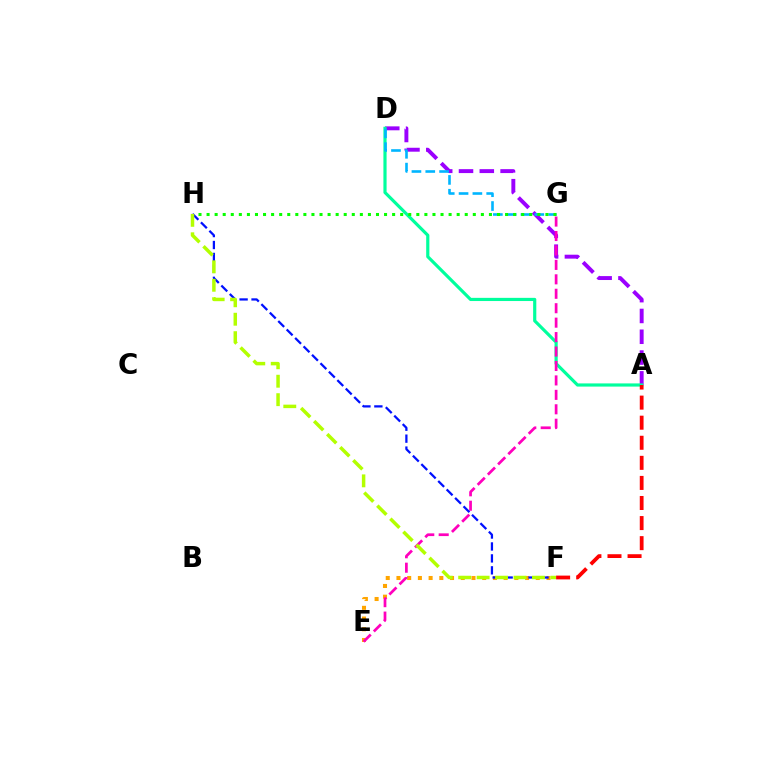{('A', 'D'): [{'color': '#9b00ff', 'line_style': 'dashed', 'thickness': 2.83}, {'color': '#00ff9d', 'line_style': 'solid', 'thickness': 2.29}], ('E', 'F'): [{'color': '#ffa500', 'line_style': 'dotted', 'thickness': 2.91}], ('E', 'G'): [{'color': '#ff00bd', 'line_style': 'dashed', 'thickness': 1.96}], ('F', 'H'): [{'color': '#0010ff', 'line_style': 'dashed', 'thickness': 1.62}, {'color': '#b3ff00', 'line_style': 'dashed', 'thickness': 2.51}], ('D', 'G'): [{'color': '#00b5ff', 'line_style': 'dashed', 'thickness': 1.88}], ('G', 'H'): [{'color': '#08ff00', 'line_style': 'dotted', 'thickness': 2.19}], ('A', 'F'): [{'color': '#ff0000', 'line_style': 'dashed', 'thickness': 2.73}]}